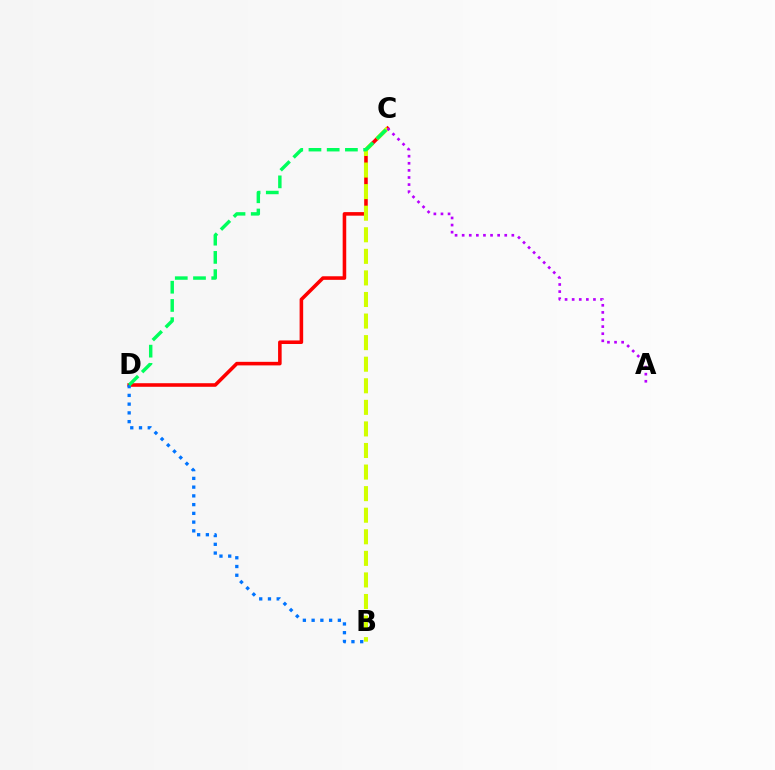{('C', 'D'): [{'color': '#ff0000', 'line_style': 'solid', 'thickness': 2.57}, {'color': '#00ff5c', 'line_style': 'dashed', 'thickness': 2.48}], ('B', 'C'): [{'color': '#d1ff00', 'line_style': 'dashed', 'thickness': 2.93}], ('B', 'D'): [{'color': '#0074ff', 'line_style': 'dotted', 'thickness': 2.38}], ('A', 'C'): [{'color': '#b900ff', 'line_style': 'dotted', 'thickness': 1.93}]}